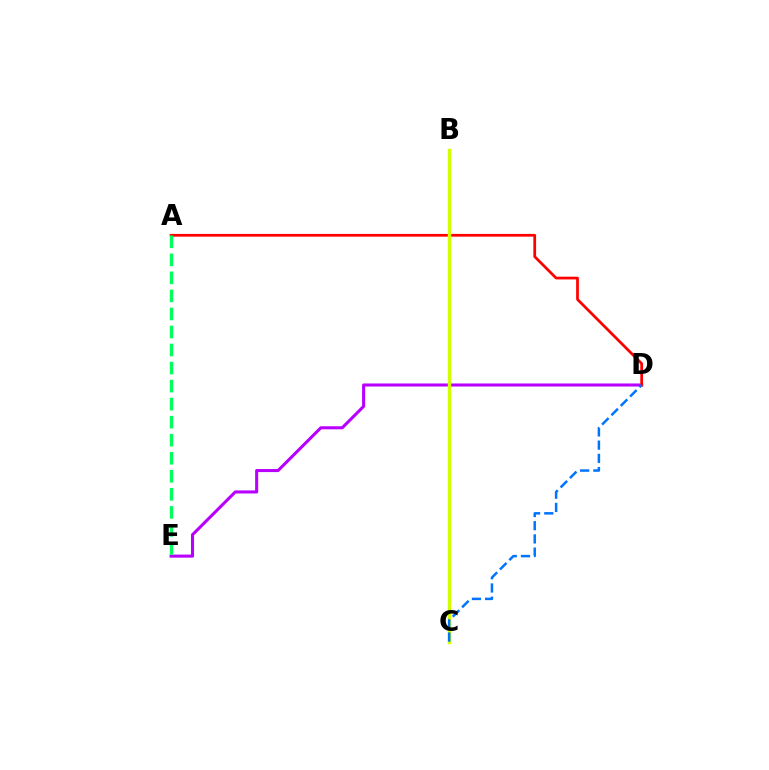{('D', 'E'): [{'color': '#b900ff', 'line_style': 'solid', 'thickness': 2.21}], ('A', 'D'): [{'color': '#ff0000', 'line_style': 'solid', 'thickness': 1.97}], ('B', 'C'): [{'color': '#d1ff00', 'line_style': 'solid', 'thickness': 2.49}], ('A', 'E'): [{'color': '#00ff5c', 'line_style': 'dashed', 'thickness': 2.45}], ('C', 'D'): [{'color': '#0074ff', 'line_style': 'dashed', 'thickness': 1.8}]}